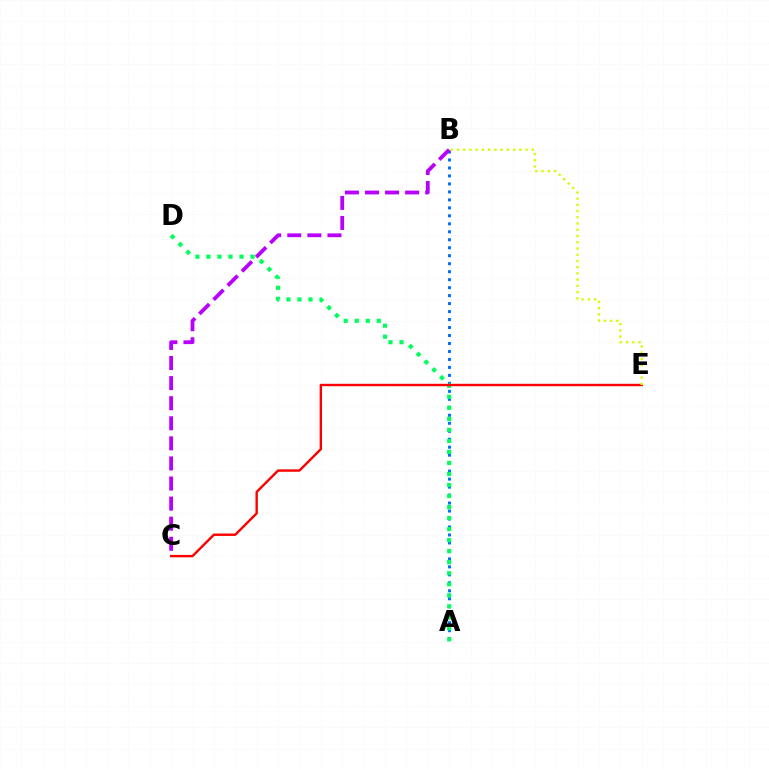{('A', 'B'): [{'color': '#0074ff', 'line_style': 'dotted', 'thickness': 2.17}], ('B', 'C'): [{'color': '#b900ff', 'line_style': 'dashed', 'thickness': 2.73}], ('A', 'D'): [{'color': '#00ff5c', 'line_style': 'dotted', 'thickness': 3.0}], ('C', 'E'): [{'color': '#ff0000', 'line_style': 'solid', 'thickness': 1.73}], ('B', 'E'): [{'color': '#d1ff00', 'line_style': 'dotted', 'thickness': 1.69}]}